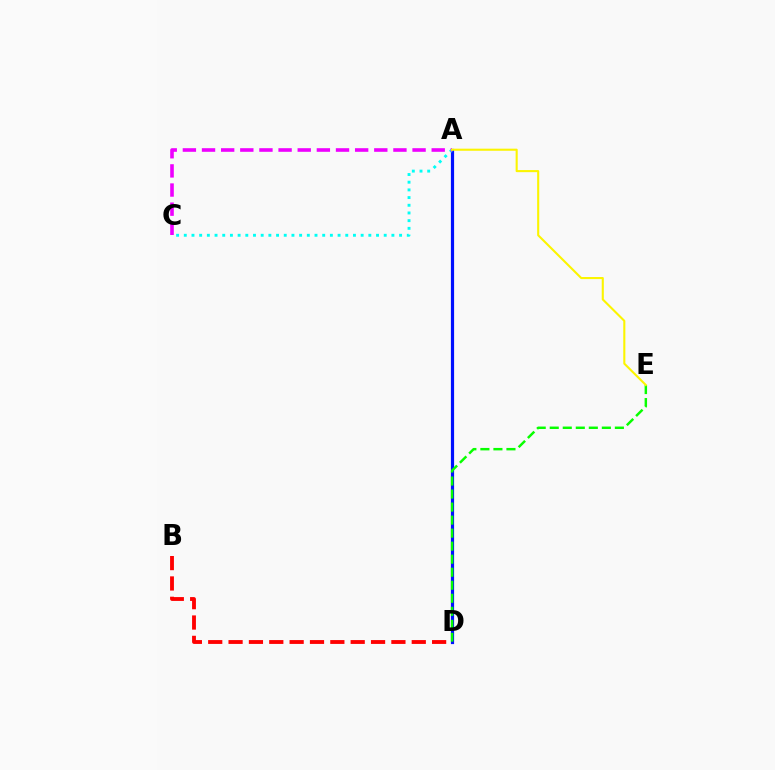{('A', 'D'): [{'color': '#0010ff', 'line_style': 'solid', 'thickness': 2.3}], ('D', 'E'): [{'color': '#08ff00', 'line_style': 'dashed', 'thickness': 1.77}], ('A', 'C'): [{'color': '#00fff6', 'line_style': 'dotted', 'thickness': 2.09}, {'color': '#ee00ff', 'line_style': 'dashed', 'thickness': 2.6}], ('B', 'D'): [{'color': '#ff0000', 'line_style': 'dashed', 'thickness': 2.77}], ('A', 'E'): [{'color': '#fcf500', 'line_style': 'solid', 'thickness': 1.51}]}